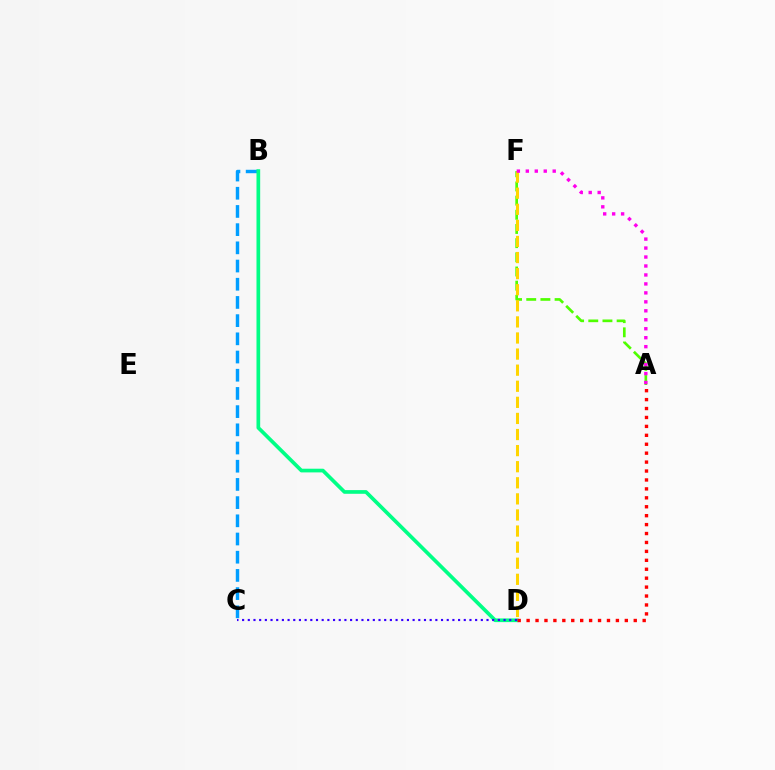{('B', 'C'): [{'color': '#009eff', 'line_style': 'dashed', 'thickness': 2.47}], ('A', 'F'): [{'color': '#4fff00', 'line_style': 'dashed', 'thickness': 1.93}, {'color': '#ff00ed', 'line_style': 'dotted', 'thickness': 2.44}], ('B', 'D'): [{'color': '#00ff86', 'line_style': 'solid', 'thickness': 2.66}], ('C', 'D'): [{'color': '#3700ff', 'line_style': 'dotted', 'thickness': 1.54}], ('D', 'F'): [{'color': '#ffd500', 'line_style': 'dashed', 'thickness': 2.19}], ('A', 'D'): [{'color': '#ff0000', 'line_style': 'dotted', 'thickness': 2.43}]}